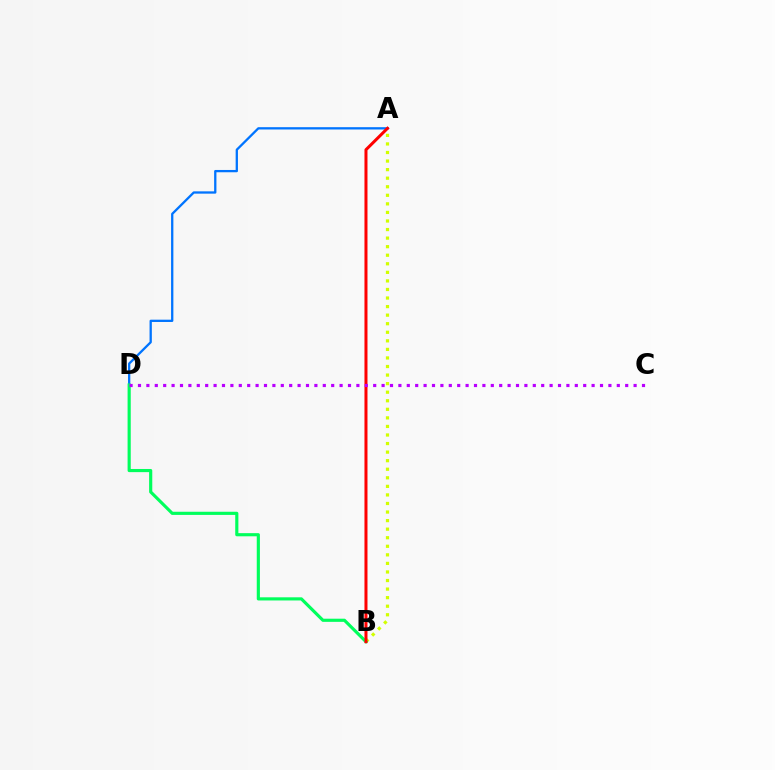{('A', 'D'): [{'color': '#0074ff', 'line_style': 'solid', 'thickness': 1.65}], ('A', 'B'): [{'color': '#d1ff00', 'line_style': 'dotted', 'thickness': 2.33}, {'color': '#ff0000', 'line_style': 'solid', 'thickness': 2.17}], ('B', 'D'): [{'color': '#00ff5c', 'line_style': 'solid', 'thickness': 2.27}], ('C', 'D'): [{'color': '#b900ff', 'line_style': 'dotted', 'thickness': 2.28}]}